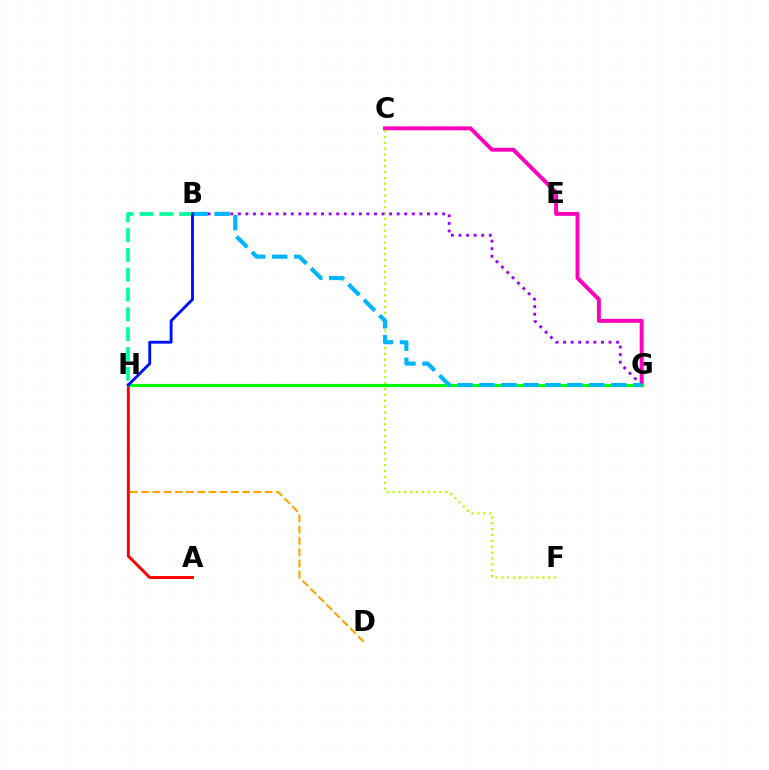{('C', 'G'): [{'color': '#ff00bd', 'line_style': 'solid', 'thickness': 2.83}], ('C', 'F'): [{'color': '#b3ff00', 'line_style': 'dotted', 'thickness': 1.59}], ('D', 'H'): [{'color': '#ffa500', 'line_style': 'dashed', 'thickness': 1.52}], ('B', 'H'): [{'color': '#00ff9d', 'line_style': 'dashed', 'thickness': 2.69}, {'color': '#0010ff', 'line_style': 'solid', 'thickness': 2.08}], ('A', 'H'): [{'color': '#ff0000', 'line_style': 'solid', 'thickness': 2.11}], ('B', 'G'): [{'color': '#9b00ff', 'line_style': 'dotted', 'thickness': 2.06}, {'color': '#00b5ff', 'line_style': 'dashed', 'thickness': 2.98}], ('G', 'H'): [{'color': '#08ff00', 'line_style': 'solid', 'thickness': 2.27}]}